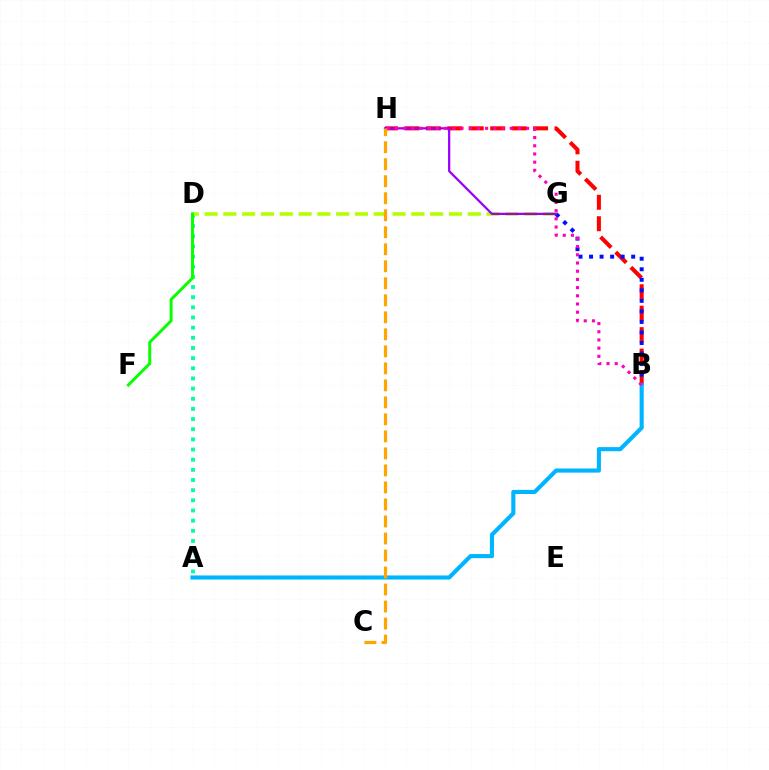{('B', 'H'): [{'color': '#ff0000', 'line_style': 'dashed', 'thickness': 2.91}, {'color': '#ff00bd', 'line_style': 'dotted', 'thickness': 2.23}], ('A', 'D'): [{'color': '#00ff9d', 'line_style': 'dotted', 'thickness': 2.76}], ('D', 'G'): [{'color': '#b3ff00', 'line_style': 'dashed', 'thickness': 2.55}], ('D', 'F'): [{'color': '#08ff00', 'line_style': 'solid', 'thickness': 2.12}], ('B', 'G'): [{'color': '#0010ff', 'line_style': 'dotted', 'thickness': 2.86}], ('G', 'H'): [{'color': '#9b00ff', 'line_style': 'solid', 'thickness': 1.62}], ('A', 'B'): [{'color': '#00b5ff', 'line_style': 'solid', 'thickness': 2.96}], ('C', 'H'): [{'color': '#ffa500', 'line_style': 'dashed', 'thickness': 2.31}]}